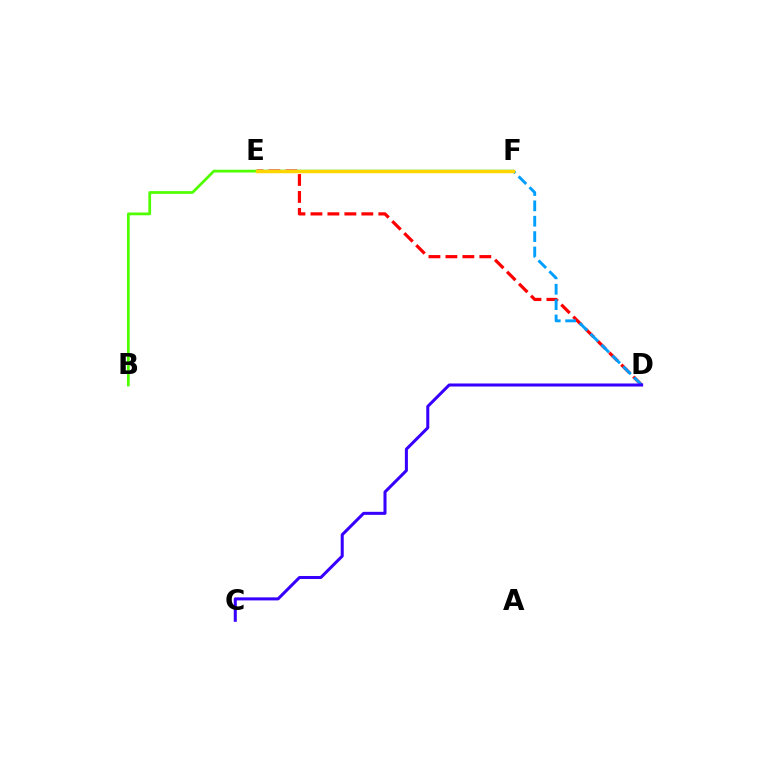{('E', 'F'): [{'color': '#00ff86', 'line_style': 'solid', 'thickness': 1.78}, {'color': '#ff00ed', 'line_style': 'solid', 'thickness': 2.0}, {'color': '#ffd500', 'line_style': 'solid', 'thickness': 2.5}], ('D', 'E'): [{'color': '#ff0000', 'line_style': 'dashed', 'thickness': 2.3}], ('D', 'F'): [{'color': '#009eff', 'line_style': 'dashed', 'thickness': 2.09}], ('C', 'D'): [{'color': '#3700ff', 'line_style': 'solid', 'thickness': 2.18}], ('B', 'E'): [{'color': '#4fff00', 'line_style': 'solid', 'thickness': 1.98}]}